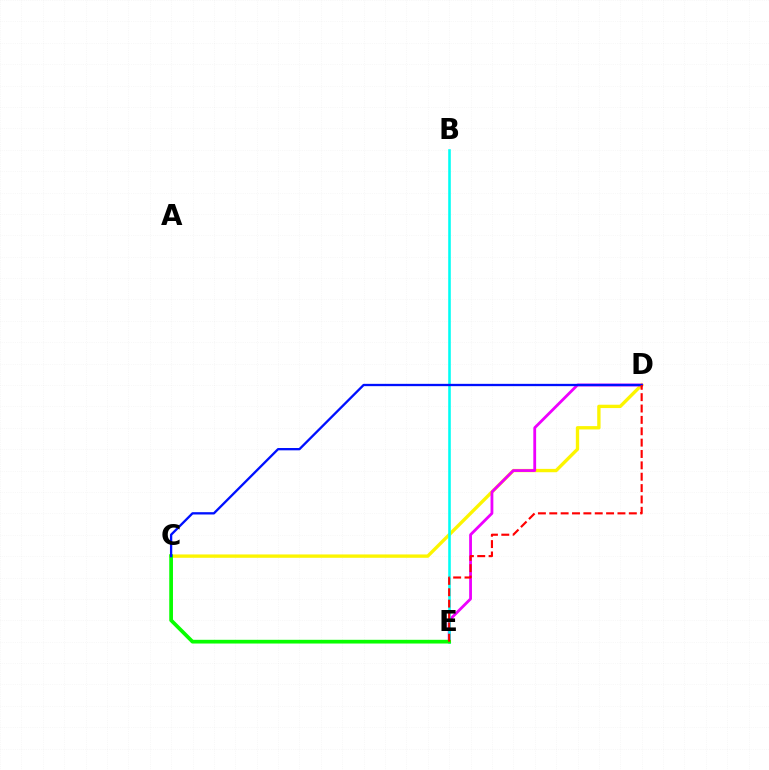{('C', 'D'): [{'color': '#fcf500', 'line_style': 'solid', 'thickness': 2.41}, {'color': '#0010ff', 'line_style': 'solid', 'thickness': 1.67}], ('D', 'E'): [{'color': '#ee00ff', 'line_style': 'solid', 'thickness': 2.02}, {'color': '#ff0000', 'line_style': 'dashed', 'thickness': 1.54}], ('B', 'E'): [{'color': '#00fff6', 'line_style': 'solid', 'thickness': 1.86}], ('C', 'E'): [{'color': '#08ff00', 'line_style': 'solid', 'thickness': 2.68}]}